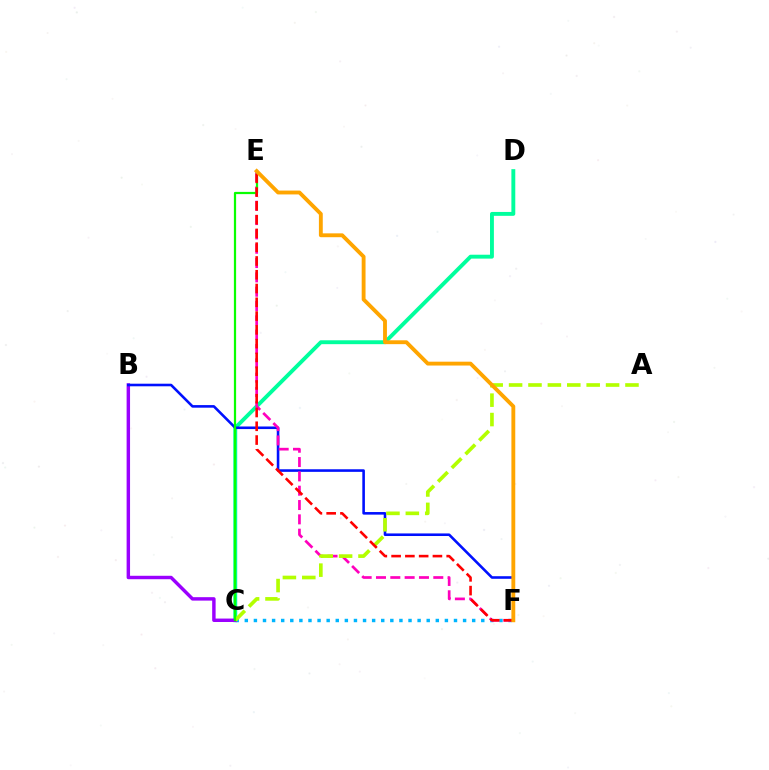{('C', 'D'): [{'color': '#00ff9d', 'line_style': 'solid', 'thickness': 2.8}], ('C', 'F'): [{'color': '#00b5ff', 'line_style': 'dotted', 'thickness': 2.47}], ('B', 'C'): [{'color': '#9b00ff', 'line_style': 'solid', 'thickness': 2.47}], ('B', 'F'): [{'color': '#0010ff', 'line_style': 'solid', 'thickness': 1.86}], ('E', 'F'): [{'color': '#ff00bd', 'line_style': 'dashed', 'thickness': 1.95}, {'color': '#ff0000', 'line_style': 'dashed', 'thickness': 1.87}, {'color': '#ffa500', 'line_style': 'solid', 'thickness': 2.78}], ('A', 'C'): [{'color': '#b3ff00', 'line_style': 'dashed', 'thickness': 2.64}], ('C', 'E'): [{'color': '#08ff00', 'line_style': 'solid', 'thickness': 1.6}]}